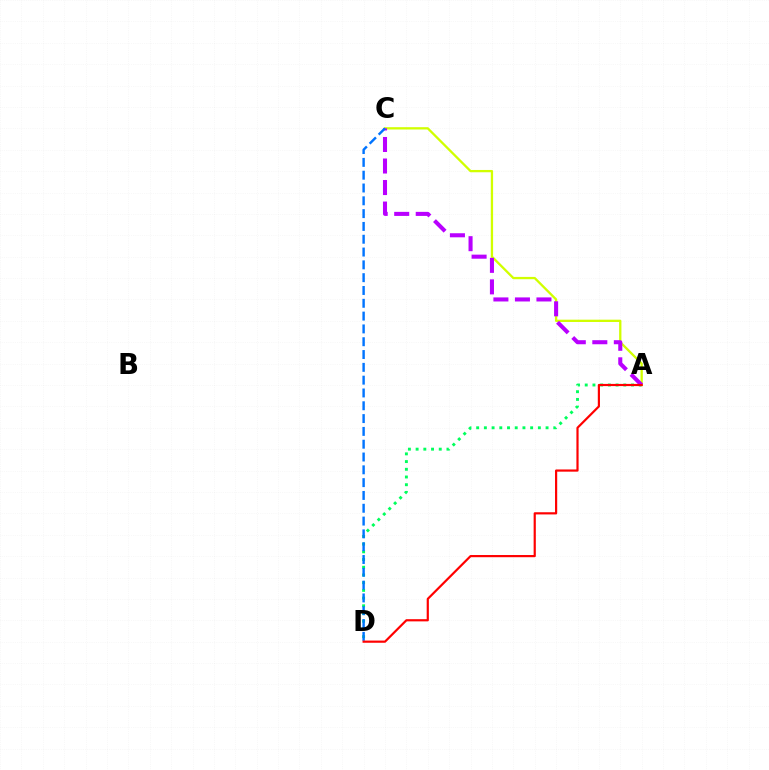{('A', 'C'): [{'color': '#d1ff00', 'line_style': 'solid', 'thickness': 1.66}, {'color': '#b900ff', 'line_style': 'dashed', 'thickness': 2.92}], ('A', 'D'): [{'color': '#00ff5c', 'line_style': 'dotted', 'thickness': 2.1}, {'color': '#ff0000', 'line_style': 'solid', 'thickness': 1.58}], ('C', 'D'): [{'color': '#0074ff', 'line_style': 'dashed', 'thickness': 1.74}]}